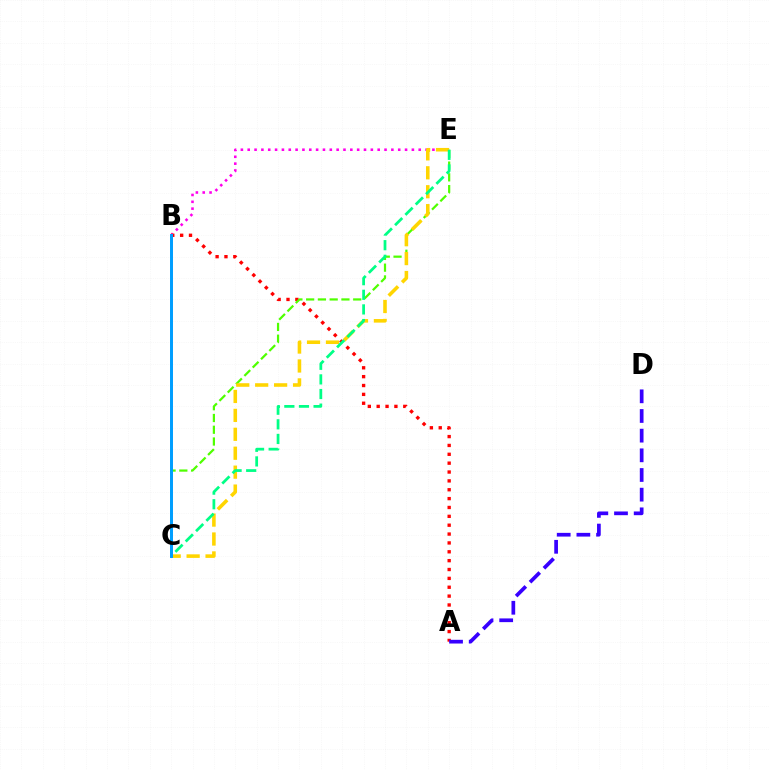{('B', 'E'): [{'color': '#ff00ed', 'line_style': 'dotted', 'thickness': 1.86}], ('A', 'B'): [{'color': '#ff0000', 'line_style': 'dotted', 'thickness': 2.41}], ('C', 'E'): [{'color': '#4fff00', 'line_style': 'dashed', 'thickness': 1.6}, {'color': '#ffd500', 'line_style': 'dashed', 'thickness': 2.57}, {'color': '#00ff86', 'line_style': 'dashed', 'thickness': 1.99}], ('A', 'D'): [{'color': '#3700ff', 'line_style': 'dashed', 'thickness': 2.67}], ('B', 'C'): [{'color': '#009eff', 'line_style': 'solid', 'thickness': 2.14}]}